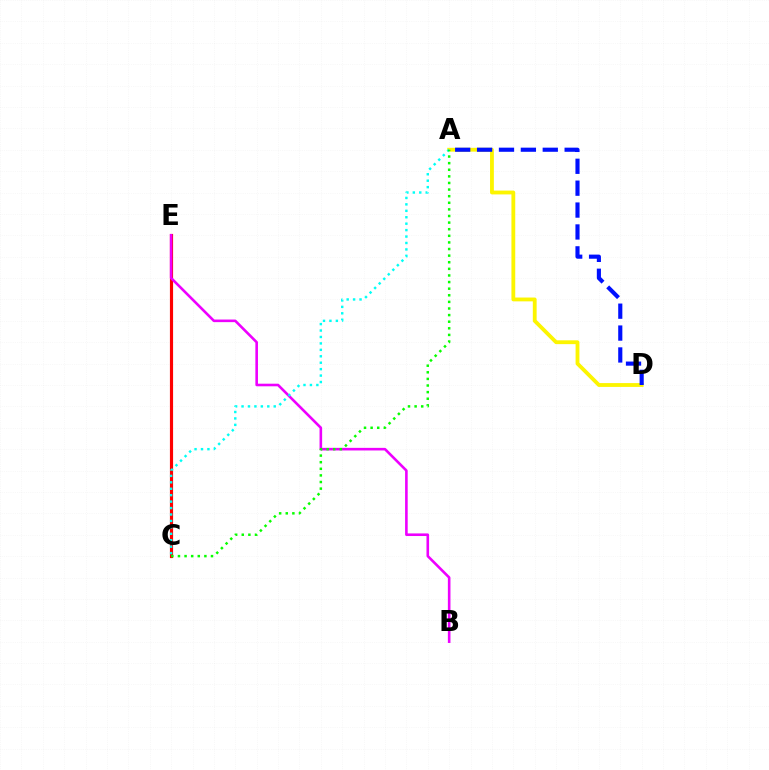{('C', 'E'): [{'color': '#ff0000', 'line_style': 'solid', 'thickness': 2.28}], ('B', 'E'): [{'color': '#ee00ff', 'line_style': 'solid', 'thickness': 1.88}], ('A', 'D'): [{'color': '#fcf500', 'line_style': 'solid', 'thickness': 2.75}, {'color': '#0010ff', 'line_style': 'dashed', 'thickness': 2.97}], ('A', 'C'): [{'color': '#00fff6', 'line_style': 'dotted', 'thickness': 1.75}, {'color': '#08ff00', 'line_style': 'dotted', 'thickness': 1.8}]}